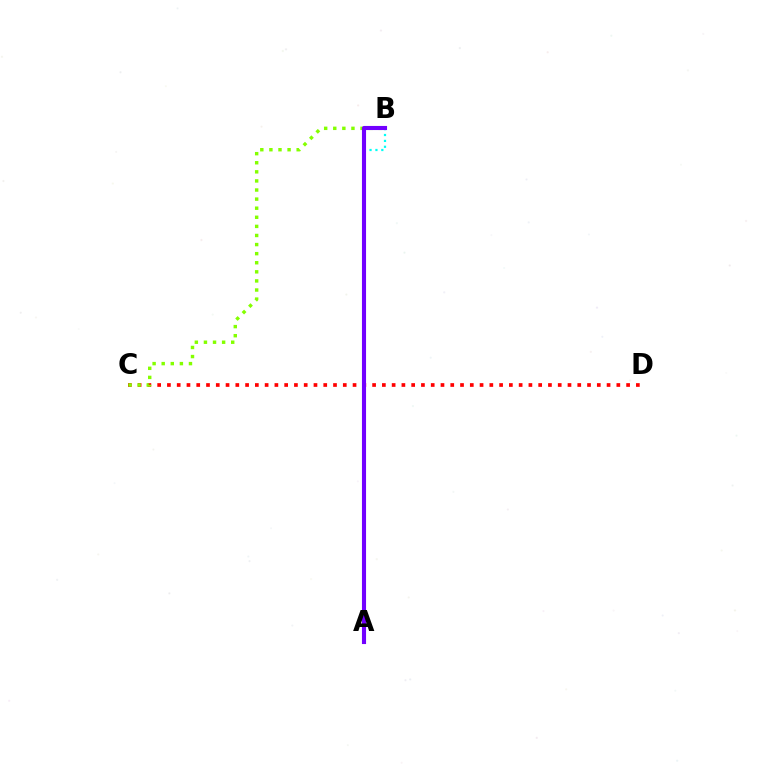{('A', 'B'): [{'color': '#00fff6', 'line_style': 'dotted', 'thickness': 1.6}, {'color': '#7200ff', 'line_style': 'solid', 'thickness': 2.96}], ('C', 'D'): [{'color': '#ff0000', 'line_style': 'dotted', 'thickness': 2.65}], ('B', 'C'): [{'color': '#84ff00', 'line_style': 'dotted', 'thickness': 2.47}]}